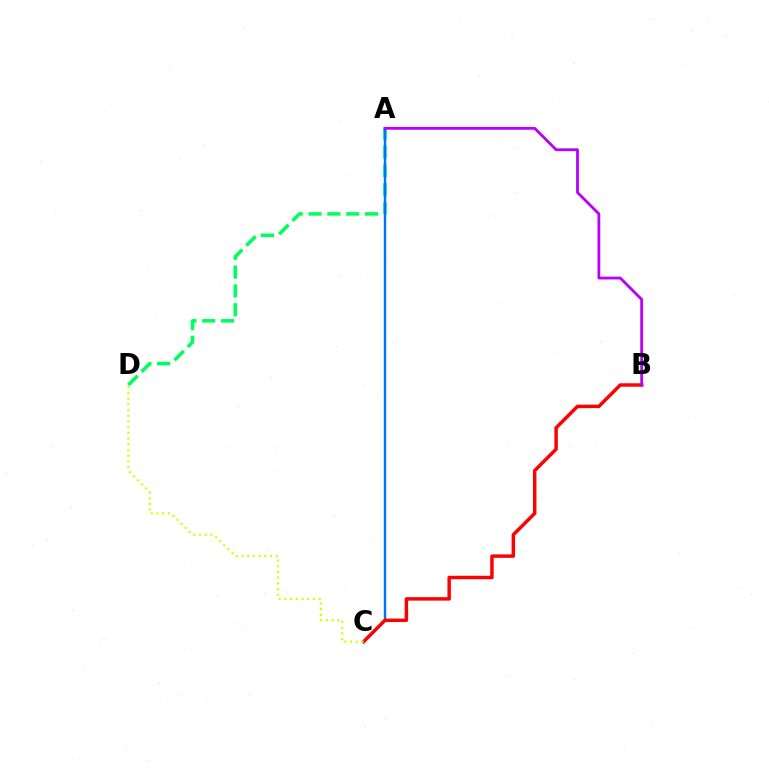{('A', 'D'): [{'color': '#00ff5c', 'line_style': 'dashed', 'thickness': 2.56}], ('A', 'C'): [{'color': '#0074ff', 'line_style': 'solid', 'thickness': 1.74}], ('B', 'C'): [{'color': '#ff0000', 'line_style': 'solid', 'thickness': 2.49}], ('A', 'B'): [{'color': '#b900ff', 'line_style': 'solid', 'thickness': 2.02}], ('C', 'D'): [{'color': '#d1ff00', 'line_style': 'dotted', 'thickness': 1.55}]}